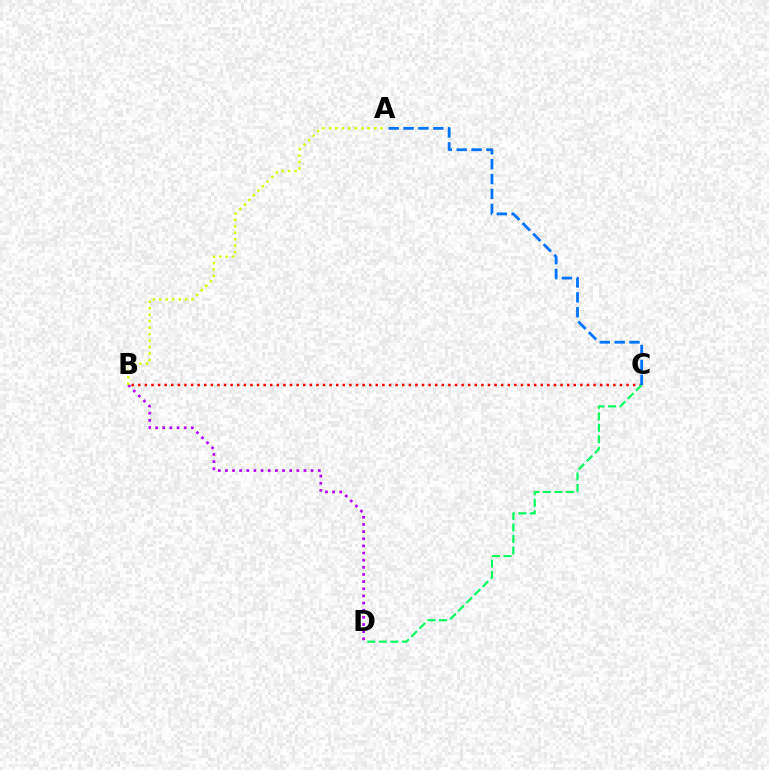{('B', 'C'): [{'color': '#ff0000', 'line_style': 'dotted', 'thickness': 1.79}], ('C', 'D'): [{'color': '#00ff5c', 'line_style': 'dashed', 'thickness': 1.56}], ('B', 'D'): [{'color': '#b900ff', 'line_style': 'dotted', 'thickness': 1.94}], ('A', 'B'): [{'color': '#d1ff00', 'line_style': 'dotted', 'thickness': 1.75}], ('A', 'C'): [{'color': '#0074ff', 'line_style': 'dashed', 'thickness': 2.02}]}